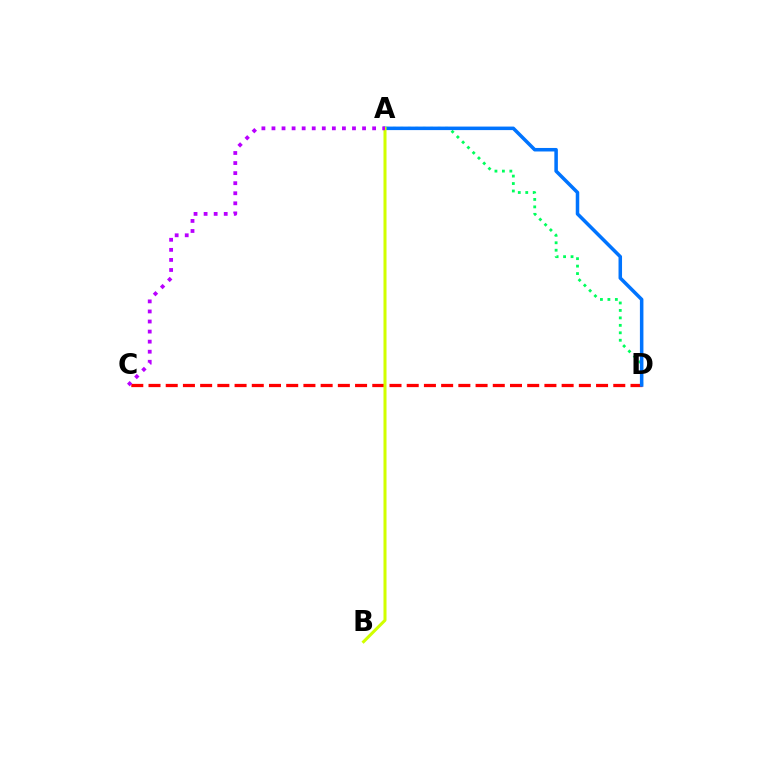{('C', 'D'): [{'color': '#ff0000', 'line_style': 'dashed', 'thickness': 2.34}], ('A', 'D'): [{'color': '#00ff5c', 'line_style': 'dotted', 'thickness': 2.03}, {'color': '#0074ff', 'line_style': 'solid', 'thickness': 2.53}], ('A', 'B'): [{'color': '#d1ff00', 'line_style': 'solid', 'thickness': 2.18}], ('A', 'C'): [{'color': '#b900ff', 'line_style': 'dotted', 'thickness': 2.73}]}